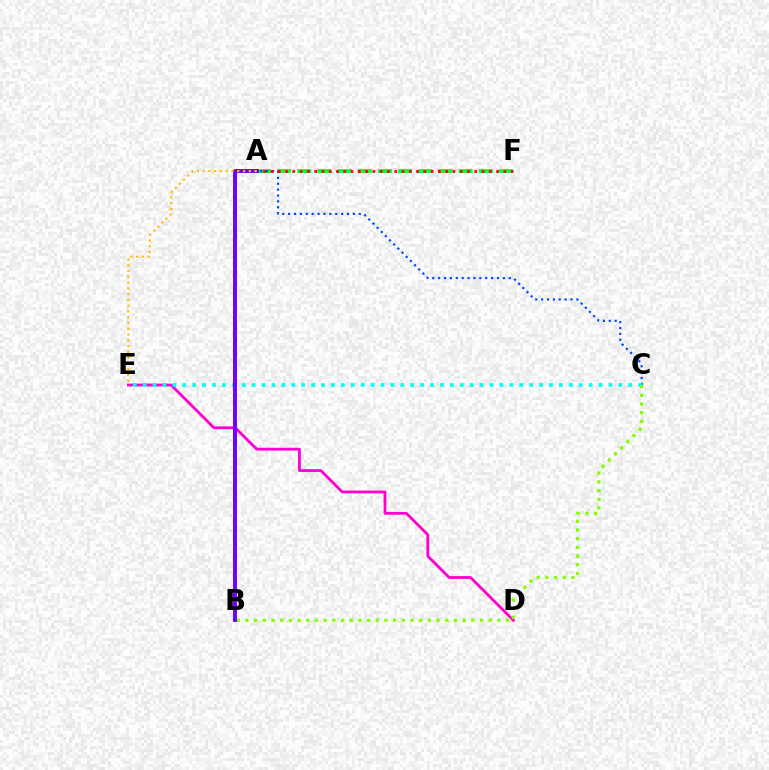{('A', 'F'): [{'color': '#00ff39', 'line_style': 'dashed', 'thickness': 2.74}, {'color': '#ff0000', 'line_style': 'dotted', 'thickness': 1.98}], ('A', 'C'): [{'color': '#004bff', 'line_style': 'dotted', 'thickness': 1.6}], ('D', 'E'): [{'color': '#ff00cf', 'line_style': 'solid', 'thickness': 2.01}], ('C', 'E'): [{'color': '#00fff6', 'line_style': 'dotted', 'thickness': 2.69}], ('B', 'C'): [{'color': '#84ff00', 'line_style': 'dotted', 'thickness': 2.36}], ('A', 'B'): [{'color': '#7200ff', 'line_style': 'solid', 'thickness': 2.83}], ('A', 'E'): [{'color': '#ffbd00', 'line_style': 'dotted', 'thickness': 1.57}]}